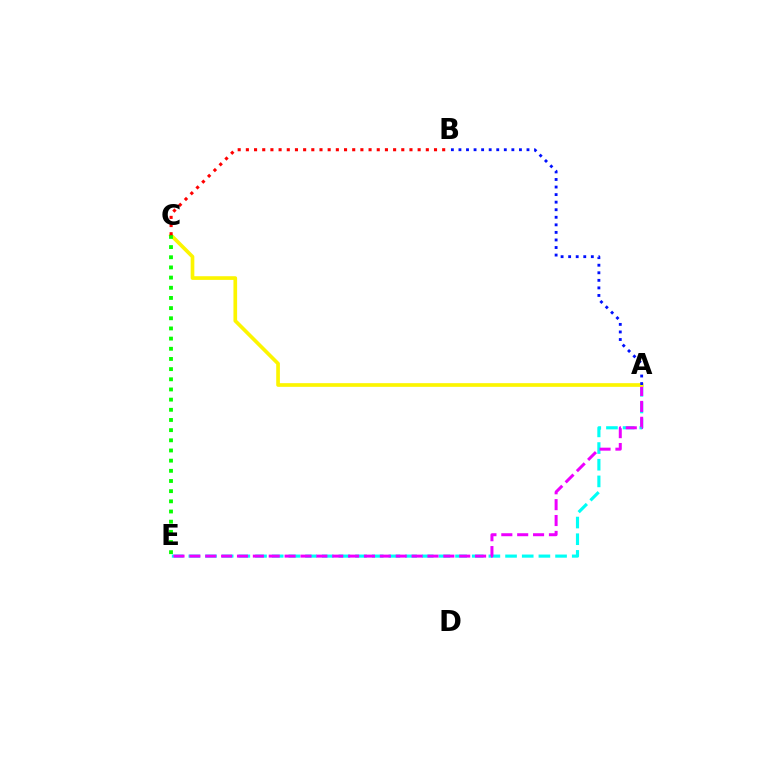{('A', 'E'): [{'color': '#00fff6', 'line_style': 'dashed', 'thickness': 2.26}, {'color': '#ee00ff', 'line_style': 'dashed', 'thickness': 2.16}], ('A', 'C'): [{'color': '#fcf500', 'line_style': 'solid', 'thickness': 2.64}], ('A', 'B'): [{'color': '#0010ff', 'line_style': 'dotted', 'thickness': 2.05}], ('C', 'E'): [{'color': '#08ff00', 'line_style': 'dotted', 'thickness': 2.76}], ('B', 'C'): [{'color': '#ff0000', 'line_style': 'dotted', 'thickness': 2.22}]}